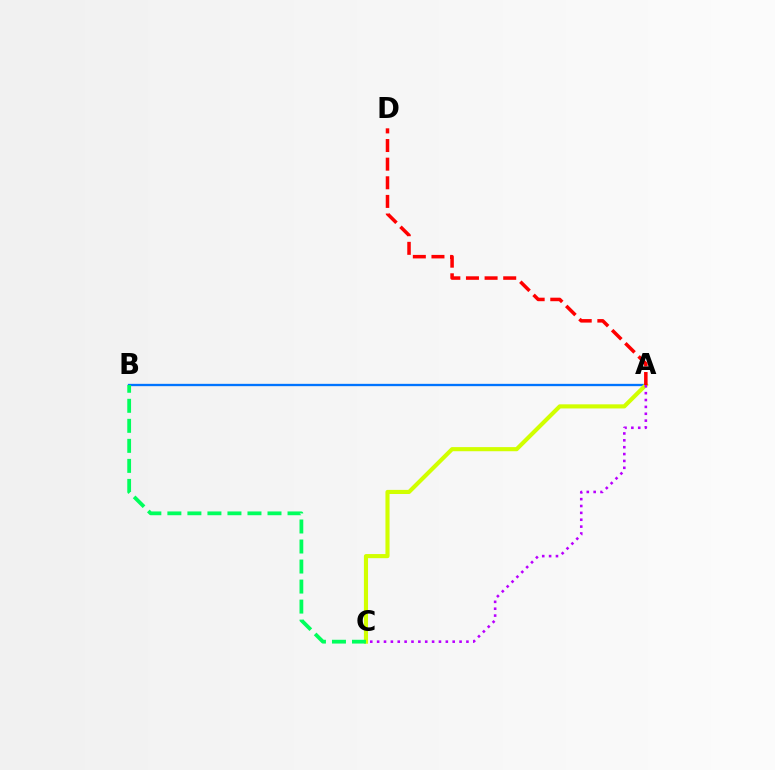{('A', 'B'): [{'color': '#0074ff', 'line_style': 'solid', 'thickness': 1.67}], ('A', 'C'): [{'color': '#d1ff00', 'line_style': 'solid', 'thickness': 2.96}, {'color': '#b900ff', 'line_style': 'dotted', 'thickness': 1.87}], ('B', 'C'): [{'color': '#00ff5c', 'line_style': 'dashed', 'thickness': 2.72}], ('A', 'D'): [{'color': '#ff0000', 'line_style': 'dashed', 'thickness': 2.53}]}